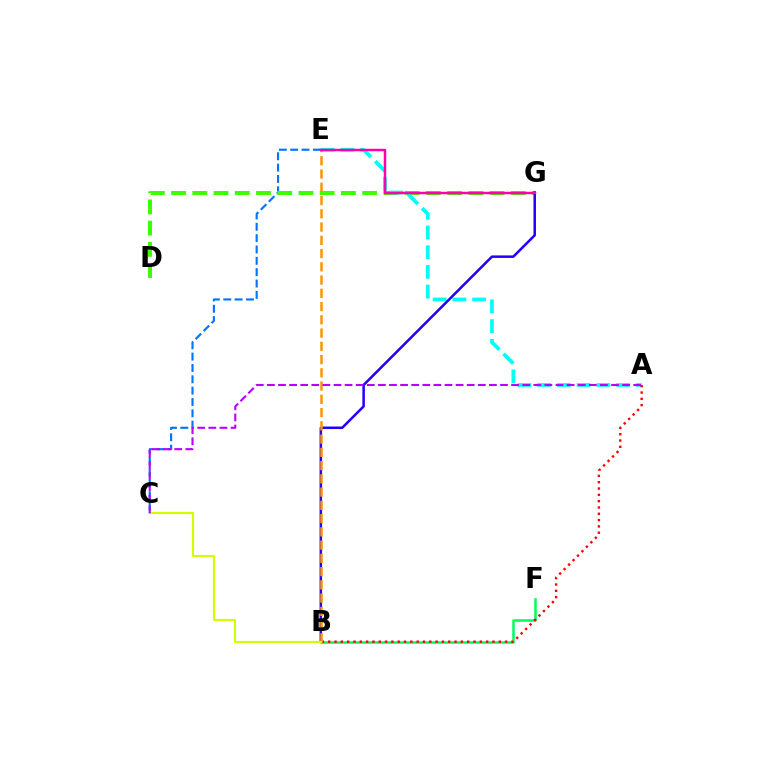{('C', 'E'): [{'color': '#0074ff', 'line_style': 'dashed', 'thickness': 1.54}], ('D', 'G'): [{'color': '#3dff00', 'line_style': 'dashed', 'thickness': 2.88}], ('A', 'E'): [{'color': '#00fff6', 'line_style': 'dashed', 'thickness': 2.68}], ('B', 'G'): [{'color': '#2500ff', 'line_style': 'solid', 'thickness': 1.81}], ('B', 'F'): [{'color': '#00ff5c', 'line_style': 'solid', 'thickness': 1.83}], ('A', 'B'): [{'color': '#ff0000', 'line_style': 'dotted', 'thickness': 1.72}], ('B', 'E'): [{'color': '#ff9400', 'line_style': 'dashed', 'thickness': 1.8}], ('B', 'C'): [{'color': '#d1ff00', 'line_style': 'solid', 'thickness': 1.54}], ('A', 'C'): [{'color': '#b900ff', 'line_style': 'dashed', 'thickness': 1.51}], ('E', 'G'): [{'color': '#ff00ac', 'line_style': 'solid', 'thickness': 1.78}]}